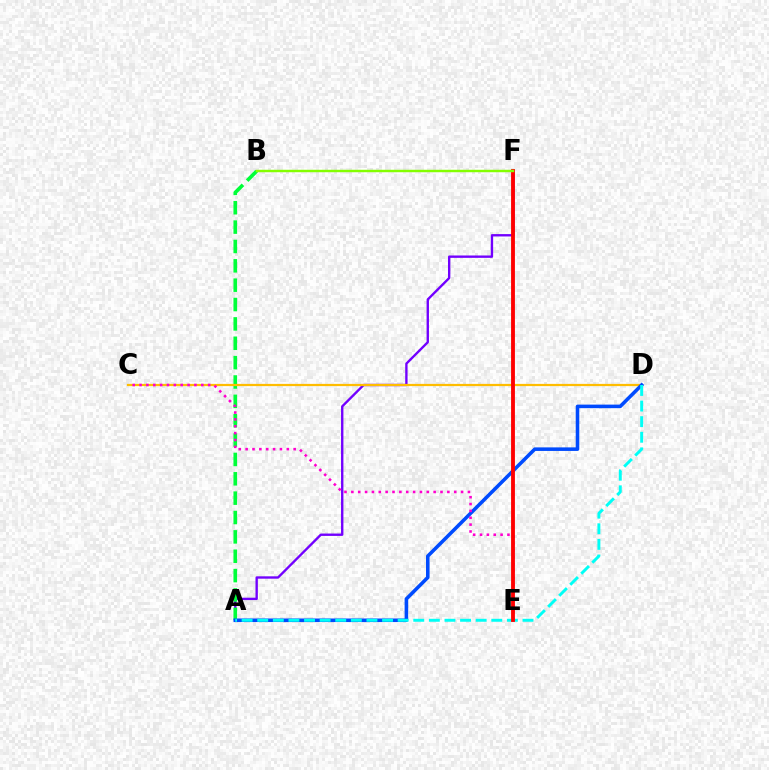{('A', 'F'): [{'color': '#7200ff', 'line_style': 'solid', 'thickness': 1.7}], ('A', 'B'): [{'color': '#00ff39', 'line_style': 'dashed', 'thickness': 2.63}], ('C', 'D'): [{'color': '#ffbd00', 'line_style': 'solid', 'thickness': 1.6}], ('A', 'D'): [{'color': '#004bff', 'line_style': 'solid', 'thickness': 2.56}, {'color': '#00fff6', 'line_style': 'dashed', 'thickness': 2.12}], ('C', 'E'): [{'color': '#ff00cf', 'line_style': 'dotted', 'thickness': 1.86}], ('E', 'F'): [{'color': '#ff0000', 'line_style': 'solid', 'thickness': 2.77}], ('B', 'F'): [{'color': '#84ff00', 'line_style': 'solid', 'thickness': 1.76}]}